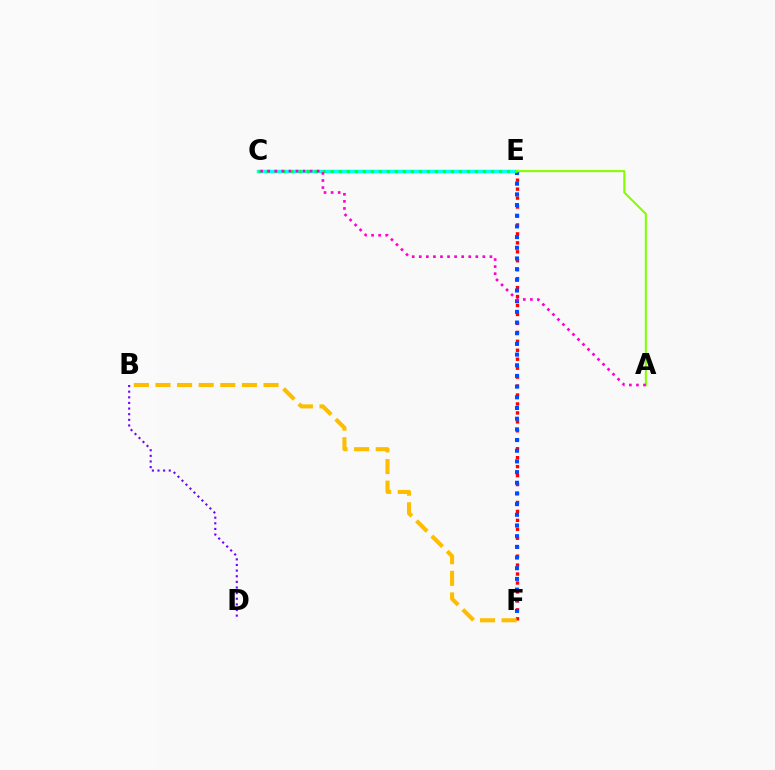{('C', 'E'): [{'color': '#00fff6', 'line_style': 'solid', 'thickness': 2.52}, {'color': '#00ff39', 'line_style': 'dotted', 'thickness': 2.18}], ('B', 'D'): [{'color': '#7200ff', 'line_style': 'dotted', 'thickness': 1.53}], ('E', 'F'): [{'color': '#ff0000', 'line_style': 'dotted', 'thickness': 2.43}, {'color': '#004bff', 'line_style': 'dotted', 'thickness': 2.9}], ('A', 'E'): [{'color': '#84ff00', 'line_style': 'solid', 'thickness': 1.5}], ('A', 'C'): [{'color': '#ff00cf', 'line_style': 'dotted', 'thickness': 1.92}], ('B', 'F'): [{'color': '#ffbd00', 'line_style': 'dashed', 'thickness': 2.94}]}